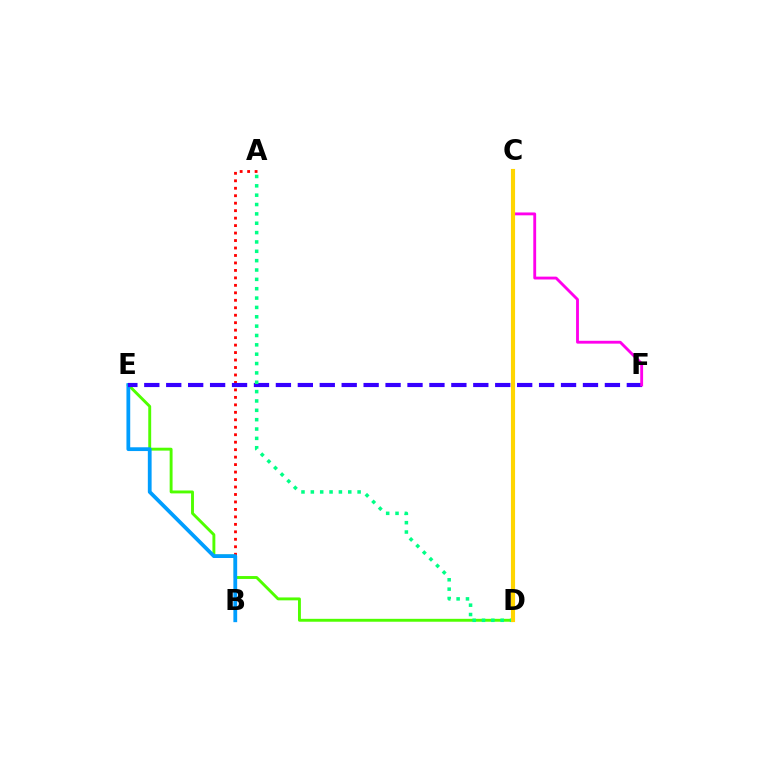{('D', 'E'): [{'color': '#4fff00', 'line_style': 'solid', 'thickness': 2.09}], ('A', 'B'): [{'color': '#ff0000', 'line_style': 'dotted', 'thickness': 2.03}], ('B', 'E'): [{'color': '#009eff', 'line_style': 'solid', 'thickness': 2.72}], ('E', 'F'): [{'color': '#3700ff', 'line_style': 'dashed', 'thickness': 2.98}], ('C', 'F'): [{'color': '#ff00ed', 'line_style': 'solid', 'thickness': 2.06}], ('A', 'D'): [{'color': '#00ff86', 'line_style': 'dotted', 'thickness': 2.54}], ('C', 'D'): [{'color': '#ffd500', 'line_style': 'solid', 'thickness': 2.98}]}